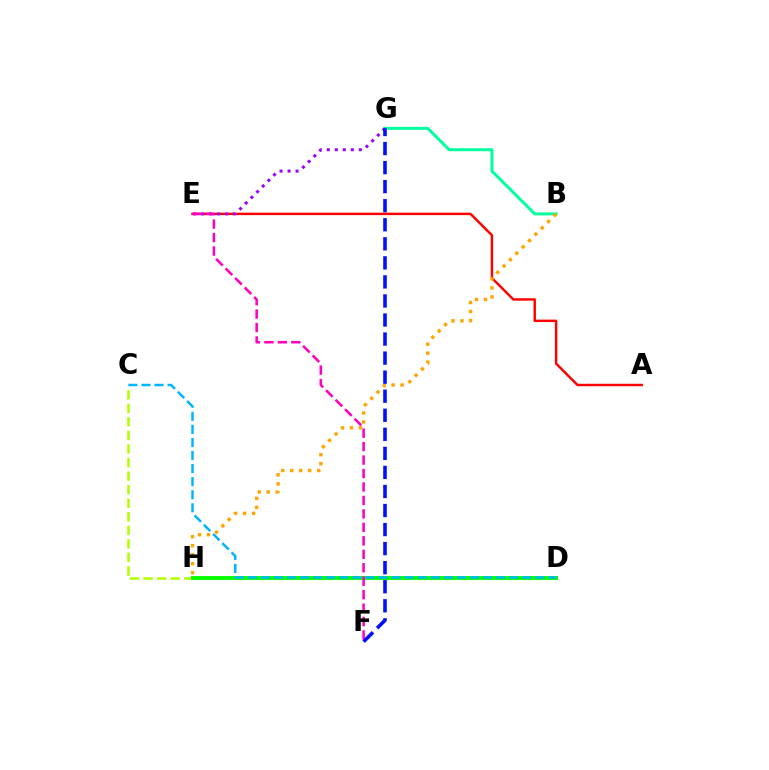{('A', 'E'): [{'color': '#ff0000', 'line_style': 'solid', 'thickness': 1.76}], ('C', 'H'): [{'color': '#b3ff00', 'line_style': 'dashed', 'thickness': 1.84}], ('B', 'G'): [{'color': '#00ff9d', 'line_style': 'solid', 'thickness': 2.14}], ('E', 'G'): [{'color': '#9b00ff', 'line_style': 'dotted', 'thickness': 2.18}], ('D', 'H'): [{'color': '#08ff00', 'line_style': 'solid', 'thickness': 2.83}], ('B', 'H'): [{'color': '#ffa500', 'line_style': 'dotted', 'thickness': 2.44}], ('C', 'D'): [{'color': '#00b5ff', 'line_style': 'dashed', 'thickness': 1.77}], ('E', 'F'): [{'color': '#ff00bd', 'line_style': 'dashed', 'thickness': 1.83}], ('F', 'G'): [{'color': '#0010ff', 'line_style': 'dashed', 'thickness': 2.59}]}